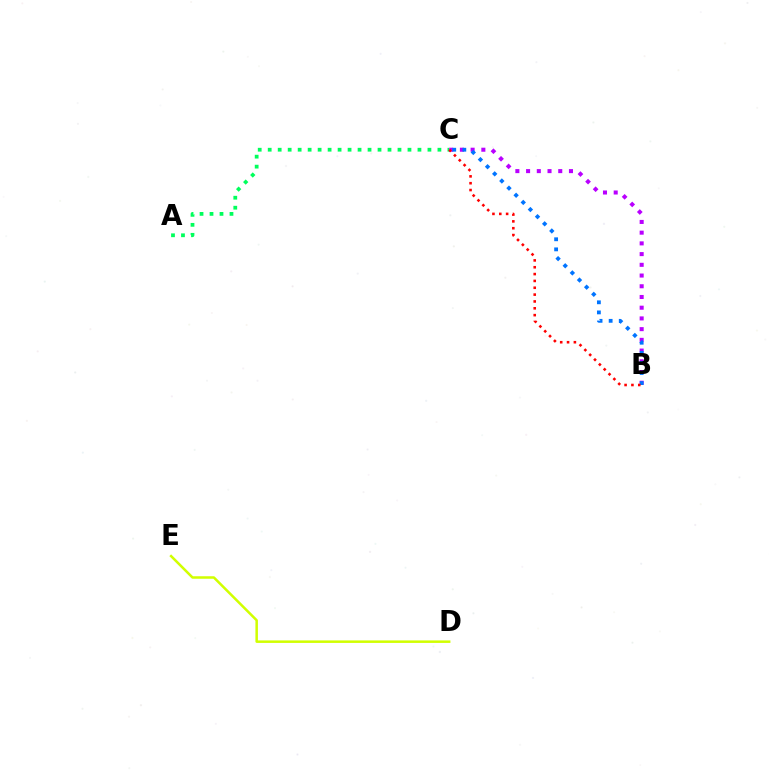{('A', 'C'): [{'color': '#00ff5c', 'line_style': 'dotted', 'thickness': 2.71}], ('B', 'C'): [{'color': '#b900ff', 'line_style': 'dotted', 'thickness': 2.91}, {'color': '#0074ff', 'line_style': 'dotted', 'thickness': 2.74}, {'color': '#ff0000', 'line_style': 'dotted', 'thickness': 1.86}], ('D', 'E'): [{'color': '#d1ff00', 'line_style': 'solid', 'thickness': 1.81}]}